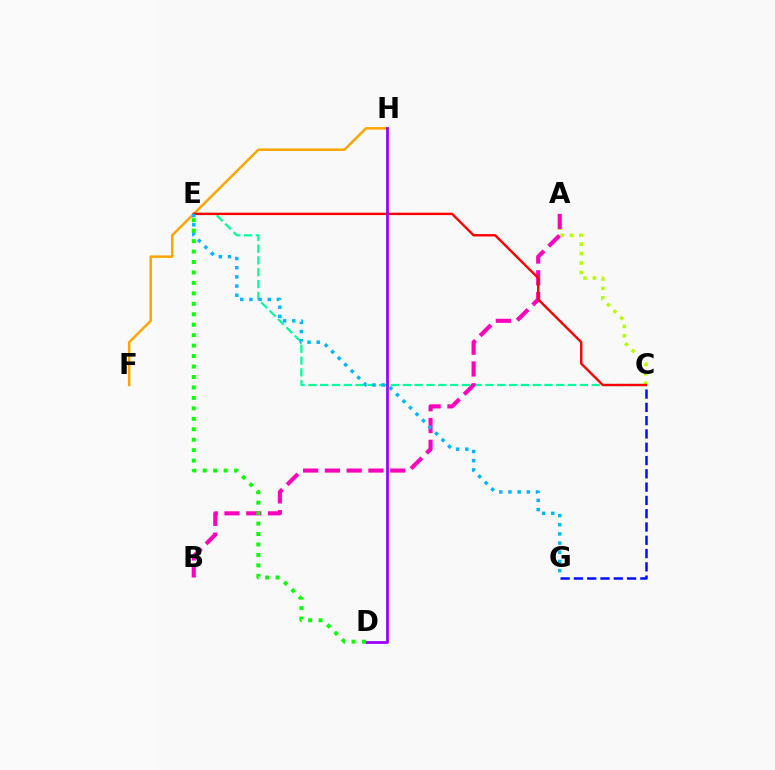{('F', 'H'): [{'color': '#ffa500', 'line_style': 'solid', 'thickness': 1.82}], ('C', 'G'): [{'color': '#0010ff', 'line_style': 'dashed', 'thickness': 1.81}], ('C', 'E'): [{'color': '#00ff9d', 'line_style': 'dashed', 'thickness': 1.6}, {'color': '#ff0000', 'line_style': 'solid', 'thickness': 1.72}], ('A', 'C'): [{'color': '#b3ff00', 'line_style': 'dotted', 'thickness': 2.55}], ('A', 'B'): [{'color': '#ff00bd', 'line_style': 'dashed', 'thickness': 2.96}], ('D', 'H'): [{'color': '#9b00ff', 'line_style': 'solid', 'thickness': 1.98}], ('E', 'G'): [{'color': '#00b5ff', 'line_style': 'dotted', 'thickness': 2.49}], ('D', 'E'): [{'color': '#08ff00', 'line_style': 'dotted', 'thickness': 2.84}]}